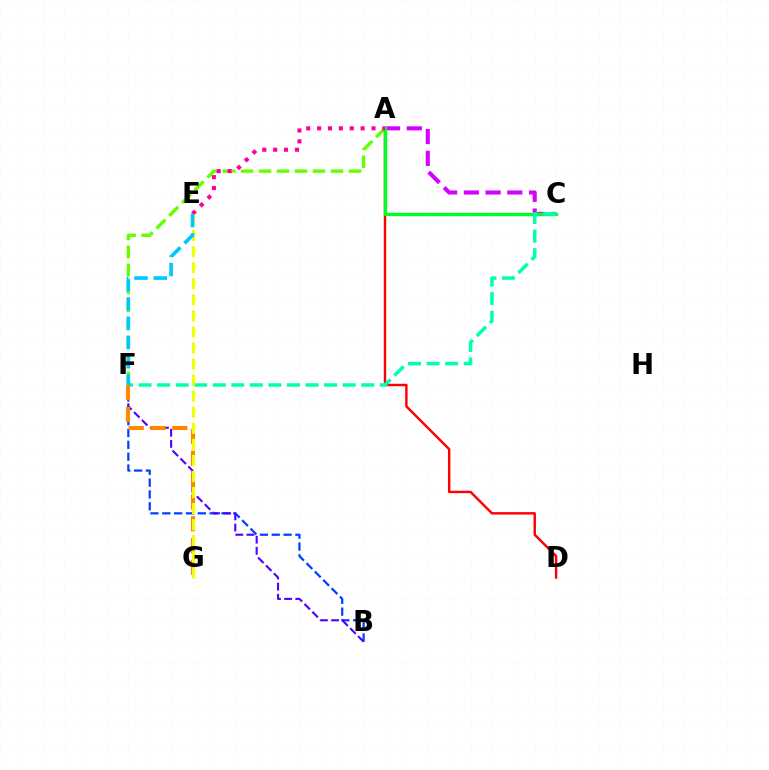{('A', 'C'): [{'color': '#d600ff', 'line_style': 'dashed', 'thickness': 2.95}, {'color': '#00ff27', 'line_style': 'solid', 'thickness': 2.43}], ('A', 'F'): [{'color': '#66ff00', 'line_style': 'dashed', 'thickness': 2.44}], ('A', 'D'): [{'color': '#ff0000', 'line_style': 'solid', 'thickness': 1.75}], ('B', 'F'): [{'color': '#003fff', 'line_style': 'dashed', 'thickness': 1.61}, {'color': '#4f00ff', 'line_style': 'dashed', 'thickness': 1.52}], ('A', 'E'): [{'color': '#ff00a0', 'line_style': 'dotted', 'thickness': 2.96}], ('C', 'F'): [{'color': '#00ffaf', 'line_style': 'dashed', 'thickness': 2.52}], ('F', 'G'): [{'color': '#ff8800', 'line_style': 'dashed', 'thickness': 2.96}], ('E', 'G'): [{'color': '#eeff00', 'line_style': 'dashed', 'thickness': 2.18}], ('E', 'F'): [{'color': '#00c7ff', 'line_style': 'dashed', 'thickness': 2.62}]}